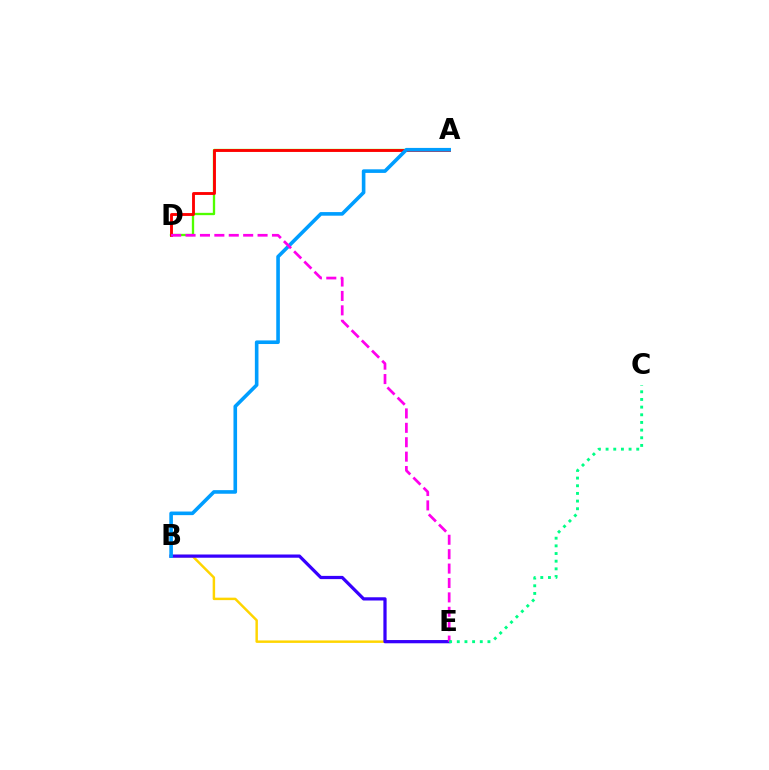{('A', 'D'): [{'color': '#4fff00', 'line_style': 'solid', 'thickness': 1.67}, {'color': '#ff0000', 'line_style': 'solid', 'thickness': 2.06}], ('B', 'E'): [{'color': '#ffd500', 'line_style': 'solid', 'thickness': 1.77}, {'color': '#3700ff', 'line_style': 'solid', 'thickness': 2.33}], ('A', 'B'): [{'color': '#009eff', 'line_style': 'solid', 'thickness': 2.6}], ('D', 'E'): [{'color': '#ff00ed', 'line_style': 'dashed', 'thickness': 1.96}], ('C', 'E'): [{'color': '#00ff86', 'line_style': 'dotted', 'thickness': 2.08}]}